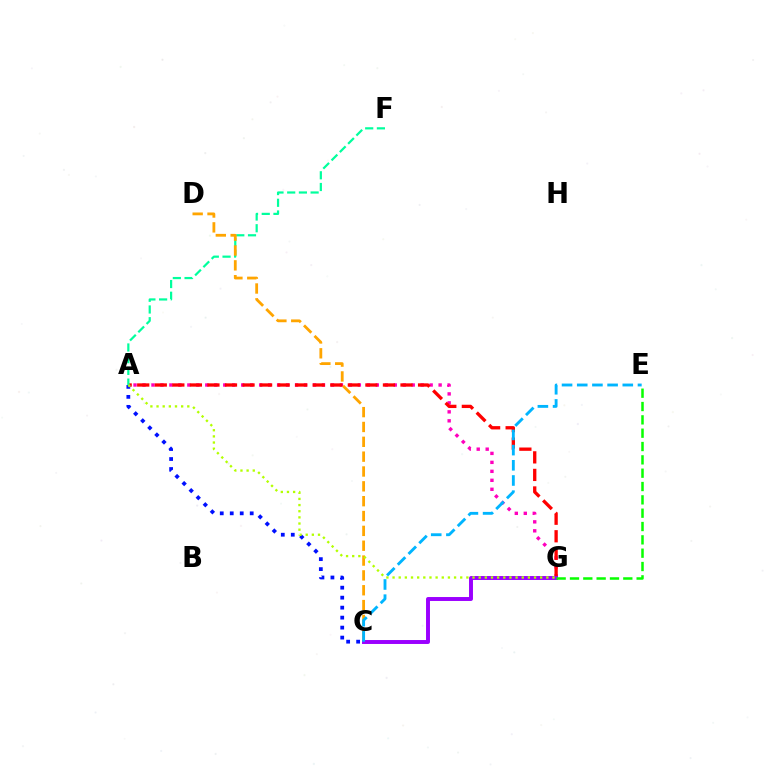{('A', 'G'): [{'color': '#ff00bd', 'line_style': 'dotted', 'thickness': 2.44}, {'color': '#ff0000', 'line_style': 'dashed', 'thickness': 2.38}, {'color': '#b3ff00', 'line_style': 'dotted', 'thickness': 1.67}], ('C', 'G'): [{'color': '#9b00ff', 'line_style': 'solid', 'thickness': 2.83}], ('A', 'F'): [{'color': '#00ff9d', 'line_style': 'dashed', 'thickness': 1.59}], ('C', 'D'): [{'color': '#ffa500', 'line_style': 'dashed', 'thickness': 2.02}], ('E', 'G'): [{'color': '#08ff00', 'line_style': 'dashed', 'thickness': 1.81}], ('C', 'E'): [{'color': '#00b5ff', 'line_style': 'dashed', 'thickness': 2.06}], ('A', 'C'): [{'color': '#0010ff', 'line_style': 'dotted', 'thickness': 2.71}]}